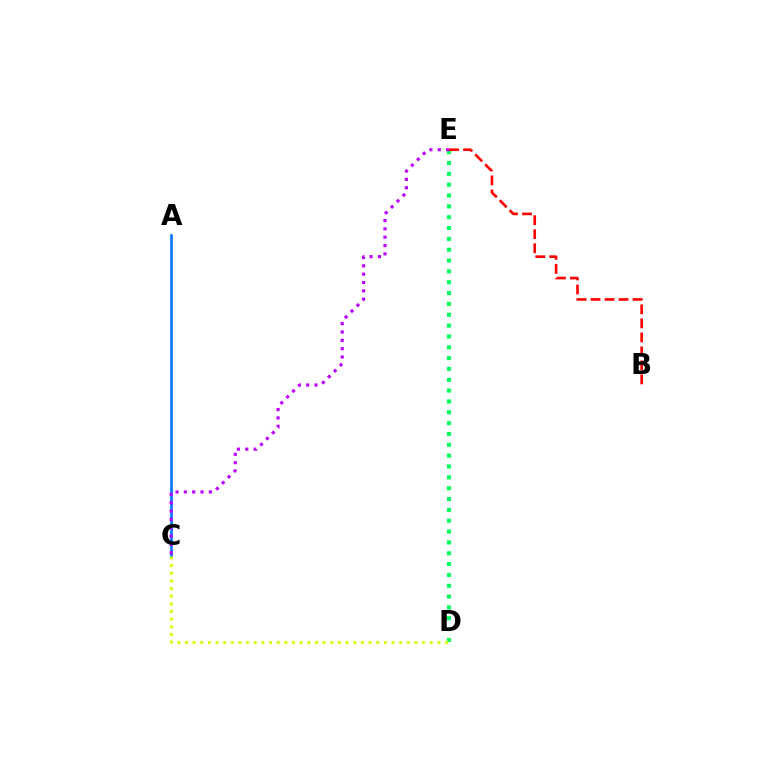{('D', 'E'): [{'color': '#00ff5c', 'line_style': 'dotted', 'thickness': 2.95}], ('A', 'C'): [{'color': '#0074ff', 'line_style': 'solid', 'thickness': 1.88}], ('C', 'D'): [{'color': '#d1ff00', 'line_style': 'dotted', 'thickness': 2.08}], ('C', 'E'): [{'color': '#b900ff', 'line_style': 'dotted', 'thickness': 2.26}], ('B', 'E'): [{'color': '#ff0000', 'line_style': 'dashed', 'thickness': 1.9}]}